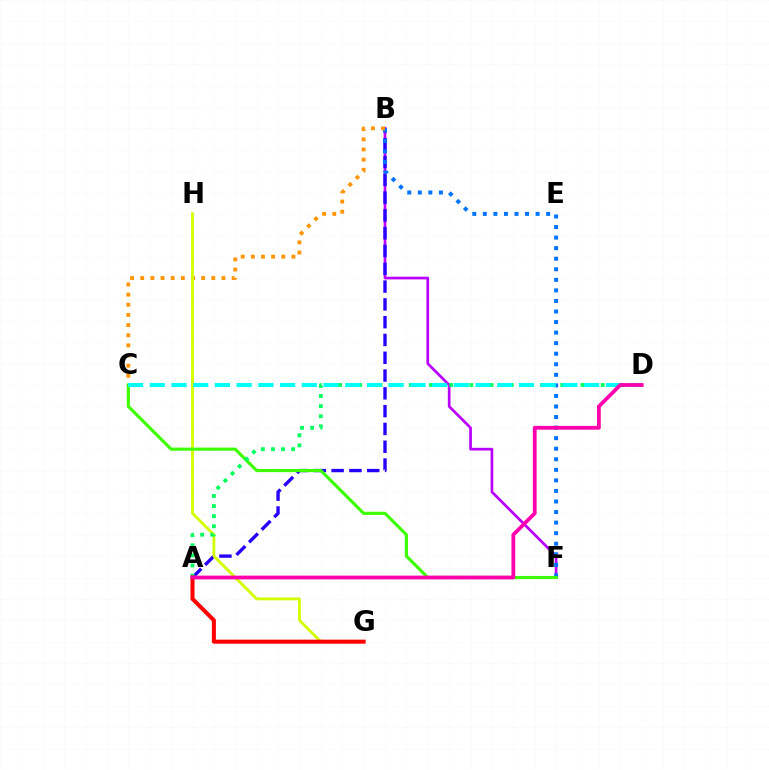{('B', 'F'): [{'color': '#b900ff', 'line_style': 'solid', 'thickness': 1.94}, {'color': '#0074ff', 'line_style': 'dotted', 'thickness': 2.87}], ('A', 'B'): [{'color': '#2500ff', 'line_style': 'dashed', 'thickness': 2.42}], ('B', 'C'): [{'color': '#ff9400', 'line_style': 'dotted', 'thickness': 2.76}], ('G', 'H'): [{'color': '#d1ff00', 'line_style': 'solid', 'thickness': 2.04}], ('C', 'F'): [{'color': '#3dff00', 'line_style': 'solid', 'thickness': 2.26}], ('A', 'D'): [{'color': '#00ff5c', 'line_style': 'dotted', 'thickness': 2.74}, {'color': '#ff00ac', 'line_style': 'solid', 'thickness': 2.72}], ('A', 'G'): [{'color': '#ff0000', 'line_style': 'solid', 'thickness': 2.9}], ('C', 'D'): [{'color': '#00fff6', 'line_style': 'dashed', 'thickness': 2.95}]}